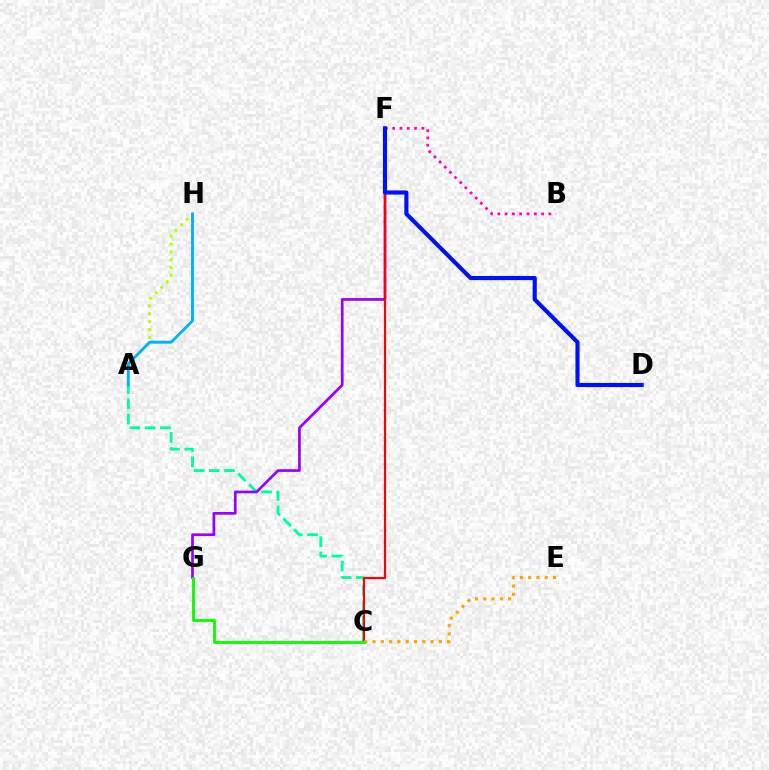{('A', 'C'): [{'color': '#00ff9d', 'line_style': 'dashed', 'thickness': 2.07}], ('F', 'G'): [{'color': '#9b00ff', 'line_style': 'solid', 'thickness': 1.96}], ('C', 'F'): [{'color': '#ff0000', 'line_style': 'solid', 'thickness': 1.56}], ('C', 'E'): [{'color': '#ffa500', 'line_style': 'dotted', 'thickness': 2.25}], ('B', 'F'): [{'color': '#ff00bd', 'line_style': 'dotted', 'thickness': 1.98}], ('D', 'F'): [{'color': '#0010ff', 'line_style': 'solid', 'thickness': 2.98}], ('A', 'H'): [{'color': '#b3ff00', 'line_style': 'dotted', 'thickness': 2.14}, {'color': '#00b5ff', 'line_style': 'solid', 'thickness': 2.1}], ('C', 'G'): [{'color': '#08ff00', 'line_style': 'solid', 'thickness': 2.05}]}